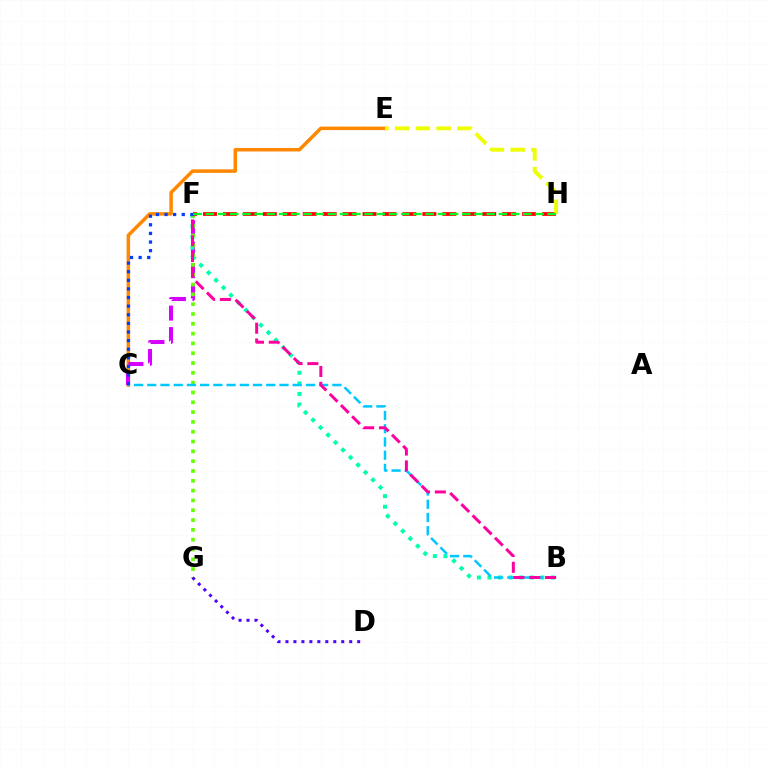{('C', 'E'): [{'color': '#ff8800', 'line_style': 'solid', 'thickness': 2.52}], ('C', 'F'): [{'color': '#d600ff', 'line_style': 'dashed', 'thickness': 2.92}, {'color': '#003fff', 'line_style': 'dotted', 'thickness': 2.34}], ('B', 'F'): [{'color': '#00ffaf', 'line_style': 'dotted', 'thickness': 2.88}, {'color': '#ff00a0', 'line_style': 'dashed', 'thickness': 2.15}], ('F', 'G'): [{'color': '#66ff00', 'line_style': 'dotted', 'thickness': 2.67}], ('B', 'C'): [{'color': '#00c7ff', 'line_style': 'dashed', 'thickness': 1.8}], ('F', 'H'): [{'color': '#ff0000', 'line_style': 'dashed', 'thickness': 2.71}, {'color': '#00ff27', 'line_style': 'dashed', 'thickness': 1.66}], ('E', 'H'): [{'color': '#eeff00', 'line_style': 'dashed', 'thickness': 2.81}], ('D', 'G'): [{'color': '#4f00ff', 'line_style': 'dotted', 'thickness': 2.17}]}